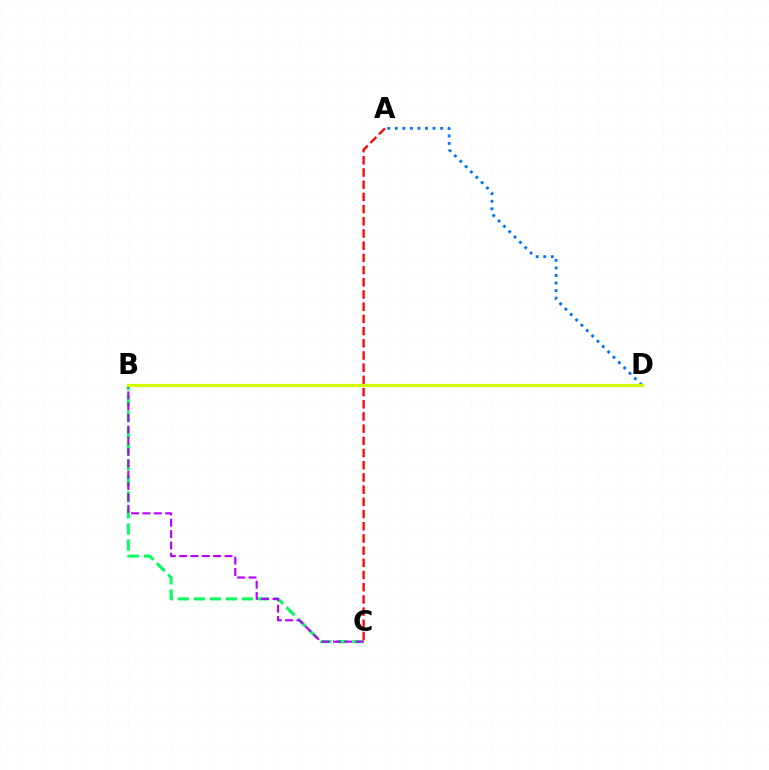{('B', 'C'): [{'color': '#00ff5c', 'line_style': 'dashed', 'thickness': 2.18}, {'color': '#b900ff', 'line_style': 'dashed', 'thickness': 1.54}], ('A', 'C'): [{'color': '#ff0000', 'line_style': 'dashed', 'thickness': 1.66}], ('A', 'D'): [{'color': '#0074ff', 'line_style': 'dotted', 'thickness': 2.05}], ('B', 'D'): [{'color': '#d1ff00', 'line_style': 'solid', 'thickness': 2.36}]}